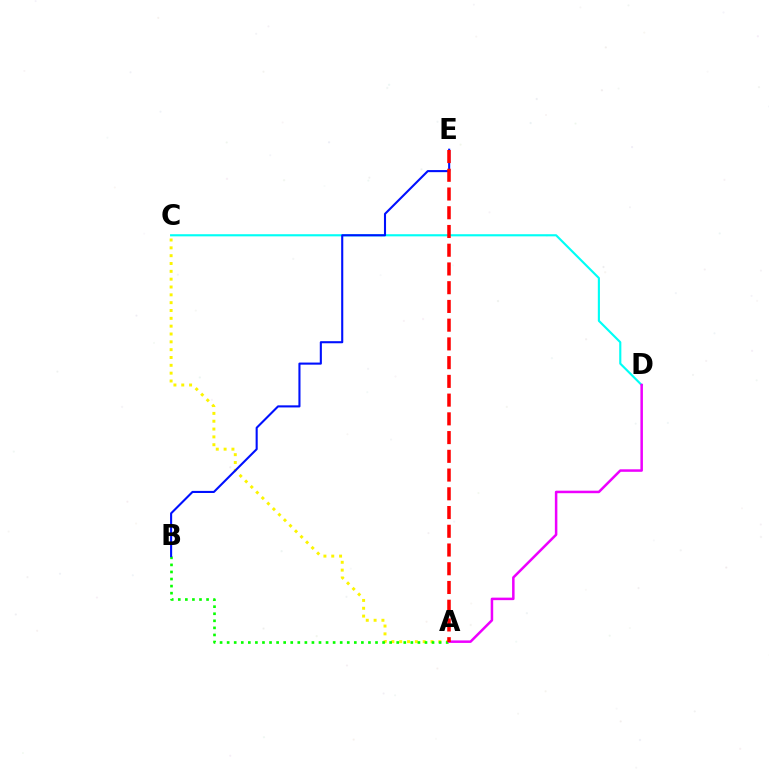{('A', 'C'): [{'color': '#fcf500', 'line_style': 'dotted', 'thickness': 2.13}], ('C', 'D'): [{'color': '#00fff6', 'line_style': 'solid', 'thickness': 1.54}], ('A', 'B'): [{'color': '#08ff00', 'line_style': 'dotted', 'thickness': 1.92}], ('A', 'D'): [{'color': '#ee00ff', 'line_style': 'solid', 'thickness': 1.81}], ('B', 'E'): [{'color': '#0010ff', 'line_style': 'solid', 'thickness': 1.51}], ('A', 'E'): [{'color': '#ff0000', 'line_style': 'dashed', 'thickness': 2.55}]}